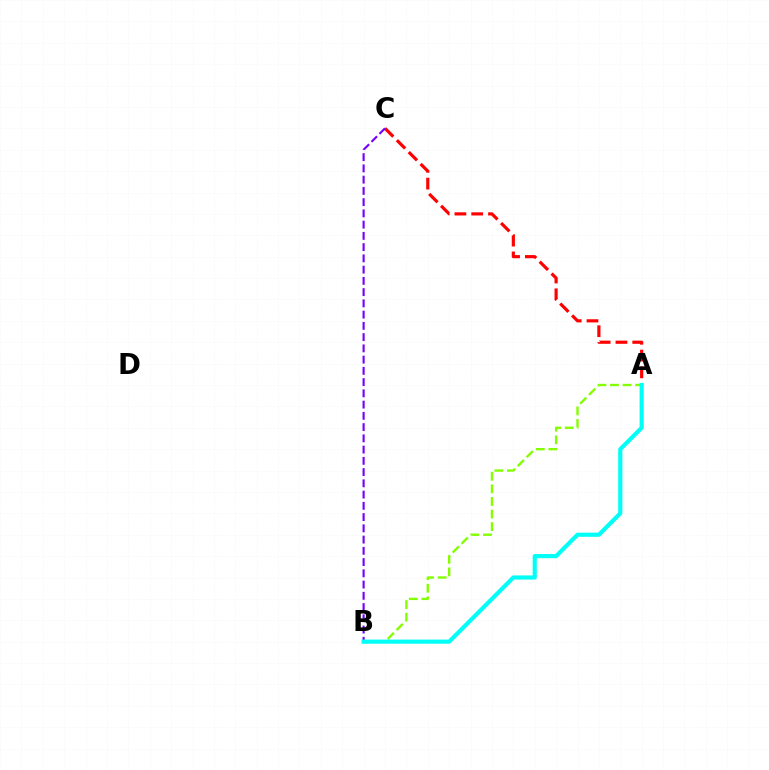{('A', 'B'): [{'color': '#84ff00', 'line_style': 'dashed', 'thickness': 1.71}, {'color': '#00fff6', 'line_style': 'solid', 'thickness': 2.99}], ('A', 'C'): [{'color': '#ff0000', 'line_style': 'dashed', 'thickness': 2.28}], ('B', 'C'): [{'color': '#7200ff', 'line_style': 'dashed', 'thickness': 1.53}]}